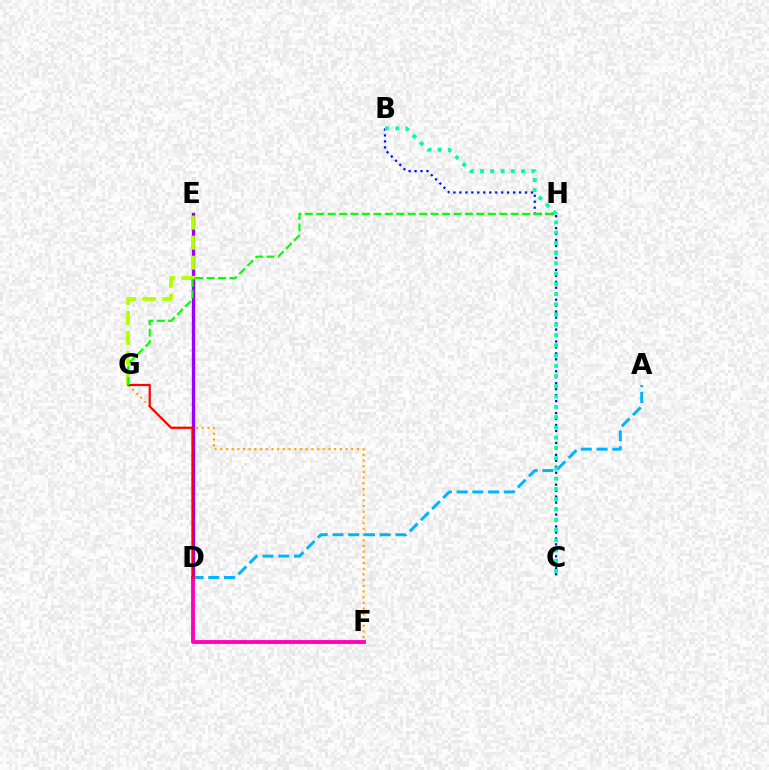{('D', 'E'): [{'color': '#9b00ff', 'line_style': 'solid', 'thickness': 2.4}], ('B', 'C'): [{'color': '#0010ff', 'line_style': 'dotted', 'thickness': 1.62}, {'color': '#00ff9d', 'line_style': 'dotted', 'thickness': 2.79}], ('F', 'G'): [{'color': '#ffa500', 'line_style': 'dotted', 'thickness': 1.55}], ('A', 'D'): [{'color': '#00b5ff', 'line_style': 'dashed', 'thickness': 2.14}], ('E', 'G'): [{'color': '#b3ff00', 'line_style': 'dashed', 'thickness': 2.72}], ('D', 'F'): [{'color': '#ff00bd', 'line_style': 'solid', 'thickness': 2.77}], ('D', 'G'): [{'color': '#ff0000', 'line_style': 'solid', 'thickness': 1.58}], ('G', 'H'): [{'color': '#08ff00', 'line_style': 'dashed', 'thickness': 1.55}]}